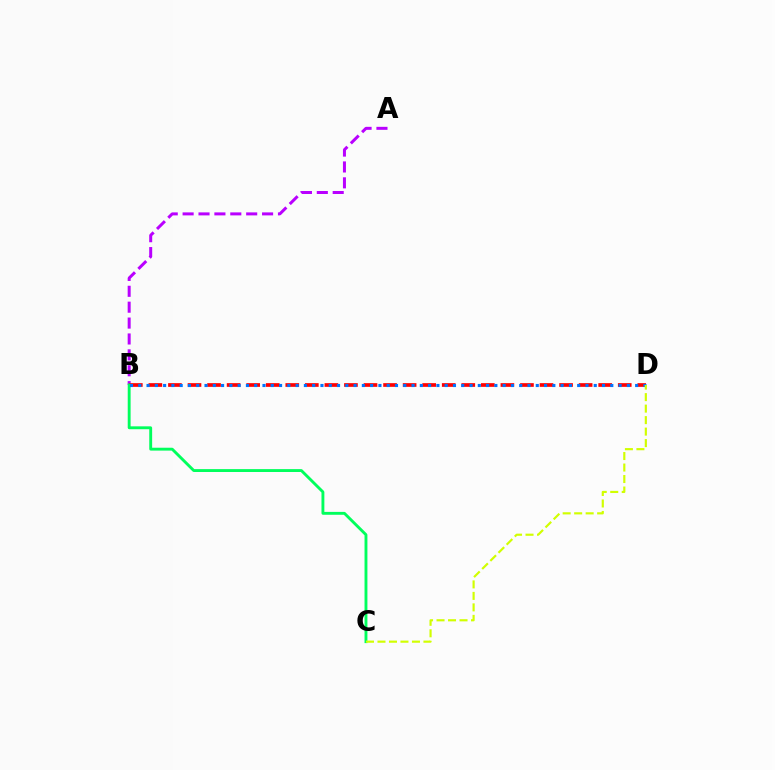{('A', 'B'): [{'color': '#b900ff', 'line_style': 'dashed', 'thickness': 2.16}], ('B', 'D'): [{'color': '#ff0000', 'line_style': 'dashed', 'thickness': 2.66}, {'color': '#0074ff', 'line_style': 'dotted', 'thickness': 2.25}], ('B', 'C'): [{'color': '#00ff5c', 'line_style': 'solid', 'thickness': 2.07}], ('C', 'D'): [{'color': '#d1ff00', 'line_style': 'dashed', 'thickness': 1.56}]}